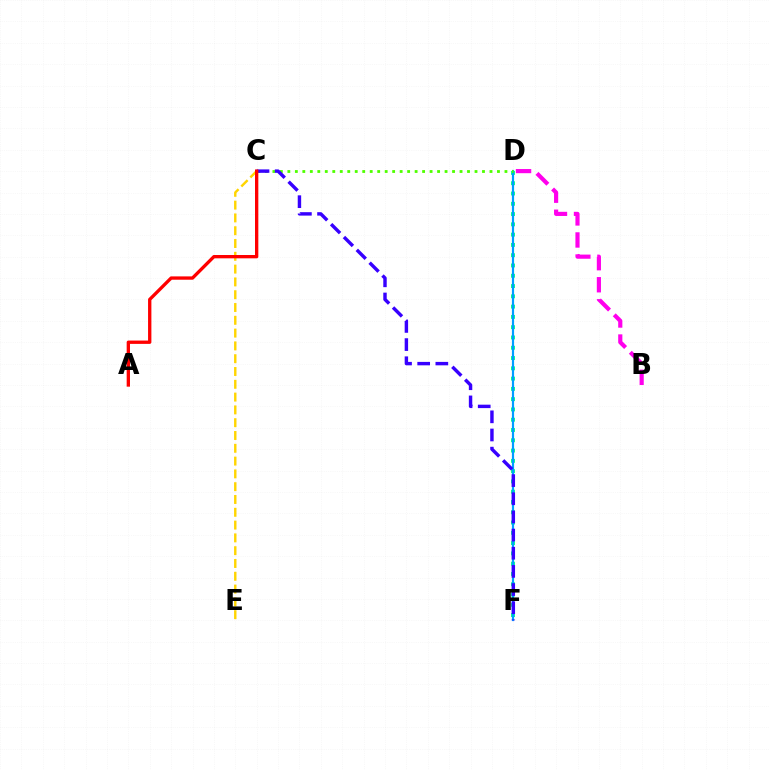{('D', 'F'): [{'color': '#00ff86', 'line_style': 'dotted', 'thickness': 2.79}, {'color': '#009eff', 'line_style': 'solid', 'thickness': 1.58}], ('B', 'D'): [{'color': '#ff00ed', 'line_style': 'dashed', 'thickness': 3.0}], ('C', 'E'): [{'color': '#ffd500', 'line_style': 'dashed', 'thickness': 1.74}], ('C', 'D'): [{'color': '#4fff00', 'line_style': 'dotted', 'thickness': 2.03}], ('C', 'F'): [{'color': '#3700ff', 'line_style': 'dashed', 'thickness': 2.47}], ('A', 'C'): [{'color': '#ff0000', 'line_style': 'solid', 'thickness': 2.39}]}